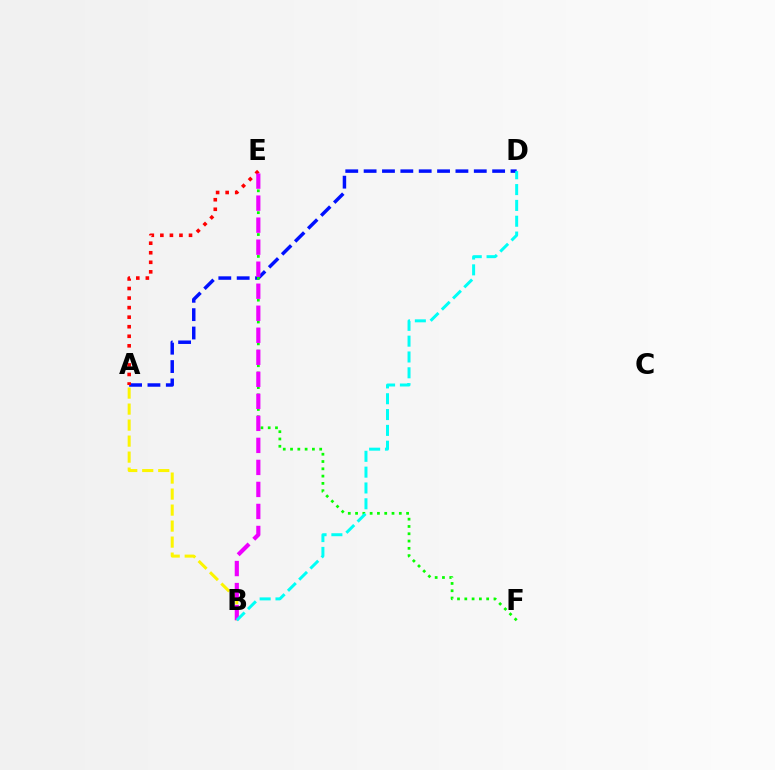{('A', 'D'): [{'color': '#0010ff', 'line_style': 'dashed', 'thickness': 2.49}], ('E', 'F'): [{'color': '#08ff00', 'line_style': 'dotted', 'thickness': 1.98}], ('A', 'B'): [{'color': '#fcf500', 'line_style': 'dashed', 'thickness': 2.17}], ('A', 'E'): [{'color': '#ff0000', 'line_style': 'dotted', 'thickness': 2.59}], ('B', 'E'): [{'color': '#ee00ff', 'line_style': 'dashed', 'thickness': 2.99}], ('B', 'D'): [{'color': '#00fff6', 'line_style': 'dashed', 'thickness': 2.15}]}